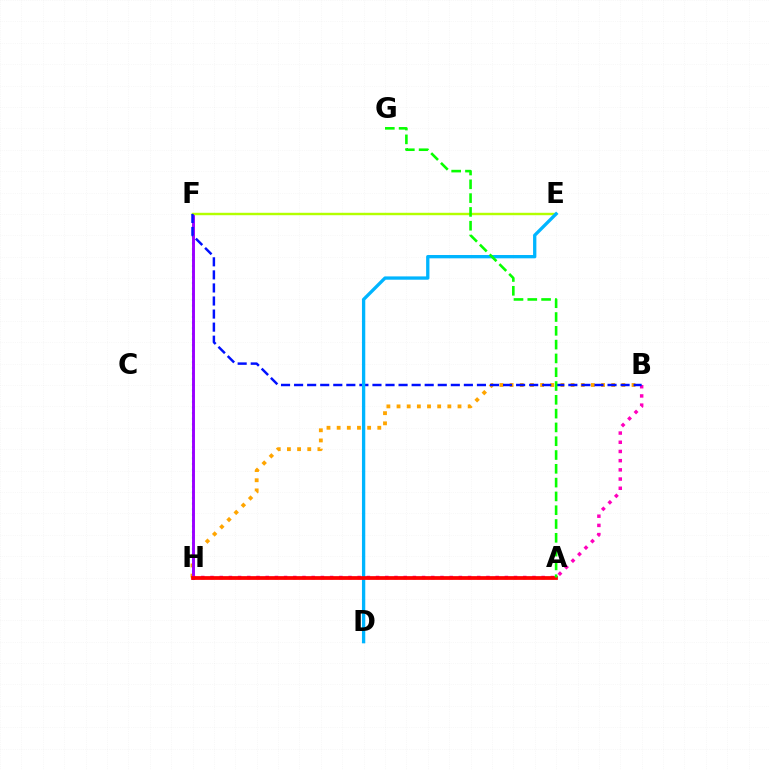{('B', 'H'): [{'color': '#ffa500', 'line_style': 'dotted', 'thickness': 2.76}, {'color': '#ff00bd', 'line_style': 'dotted', 'thickness': 2.5}], ('F', 'H'): [{'color': '#00ff9d', 'line_style': 'dotted', 'thickness': 1.54}, {'color': '#9b00ff', 'line_style': 'solid', 'thickness': 2.11}], ('E', 'F'): [{'color': '#b3ff00', 'line_style': 'solid', 'thickness': 1.74}], ('B', 'F'): [{'color': '#0010ff', 'line_style': 'dashed', 'thickness': 1.77}], ('D', 'E'): [{'color': '#00b5ff', 'line_style': 'solid', 'thickness': 2.38}], ('A', 'H'): [{'color': '#ff0000', 'line_style': 'solid', 'thickness': 2.7}], ('A', 'G'): [{'color': '#08ff00', 'line_style': 'dashed', 'thickness': 1.87}]}